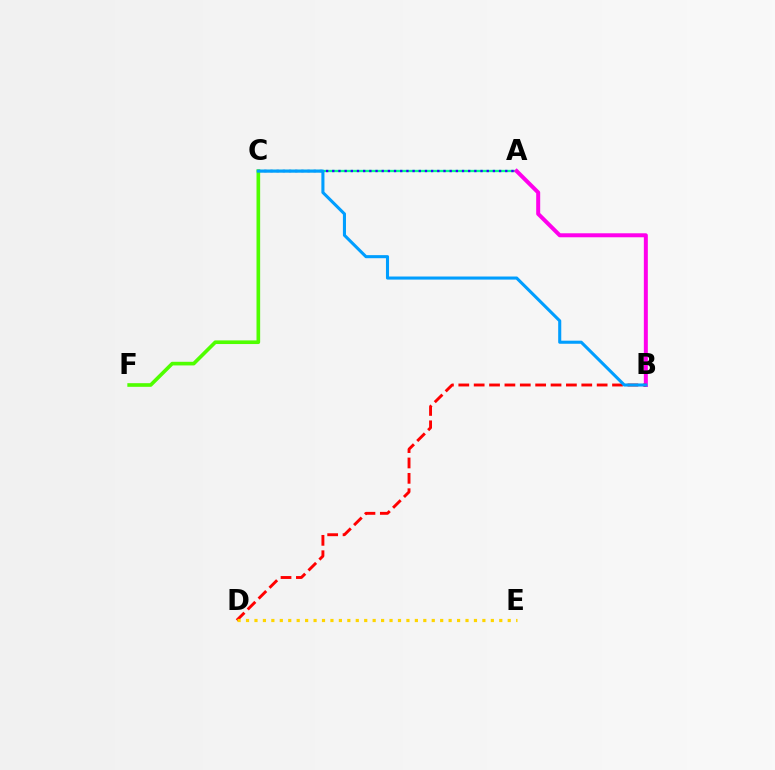{('A', 'C'): [{'color': '#00ff86', 'line_style': 'solid', 'thickness': 1.66}, {'color': '#3700ff', 'line_style': 'dotted', 'thickness': 1.68}], ('A', 'B'): [{'color': '#ff00ed', 'line_style': 'solid', 'thickness': 2.88}], ('B', 'D'): [{'color': '#ff0000', 'line_style': 'dashed', 'thickness': 2.09}], ('C', 'F'): [{'color': '#4fff00', 'line_style': 'solid', 'thickness': 2.62}], ('B', 'C'): [{'color': '#009eff', 'line_style': 'solid', 'thickness': 2.22}], ('D', 'E'): [{'color': '#ffd500', 'line_style': 'dotted', 'thickness': 2.29}]}